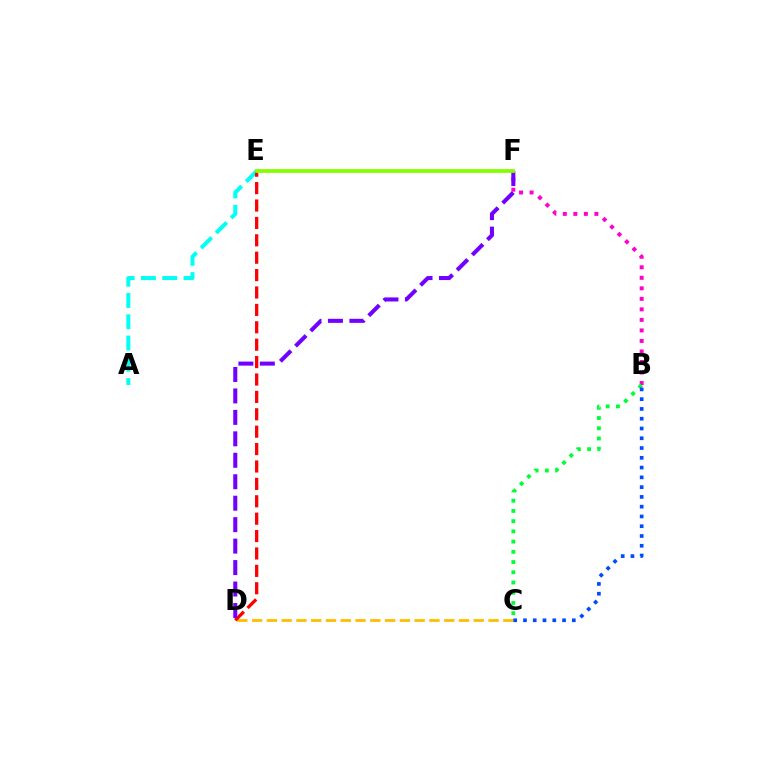{('B', 'F'): [{'color': '#ff00cf', 'line_style': 'dotted', 'thickness': 2.86}], ('A', 'E'): [{'color': '#00fff6', 'line_style': 'dashed', 'thickness': 2.89}], ('B', 'C'): [{'color': '#00ff39', 'line_style': 'dotted', 'thickness': 2.78}, {'color': '#004bff', 'line_style': 'dotted', 'thickness': 2.66}], ('C', 'D'): [{'color': '#ffbd00', 'line_style': 'dashed', 'thickness': 2.01}], ('D', 'E'): [{'color': '#ff0000', 'line_style': 'dashed', 'thickness': 2.36}], ('D', 'F'): [{'color': '#7200ff', 'line_style': 'dashed', 'thickness': 2.91}], ('E', 'F'): [{'color': '#84ff00', 'line_style': 'solid', 'thickness': 2.74}]}